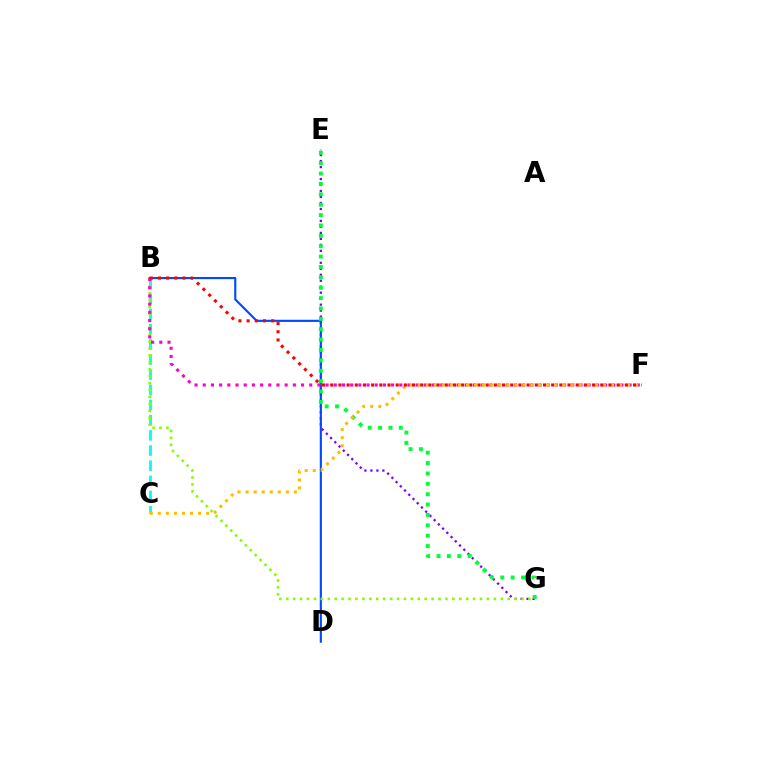{('E', 'G'): [{'color': '#7200ff', 'line_style': 'dotted', 'thickness': 1.63}, {'color': '#00ff39', 'line_style': 'dotted', 'thickness': 2.82}], ('B', 'D'): [{'color': '#004bff', 'line_style': 'solid', 'thickness': 1.54}], ('B', 'C'): [{'color': '#00fff6', 'line_style': 'dashed', 'thickness': 2.06}], ('B', 'G'): [{'color': '#84ff00', 'line_style': 'dotted', 'thickness': 1.88}], ('B', 'F'): [{'color': '#ff00cf', 'line_style': 'dotted', 'thickness': 2.23}, {'color': '#ff0000', 'line_style': 'dotted', 'thickness': 2.22}], ('C', 'F'): [{'color': '#ffbd00', 'line_style': 'dotted', 'thickness': 2.19}]}